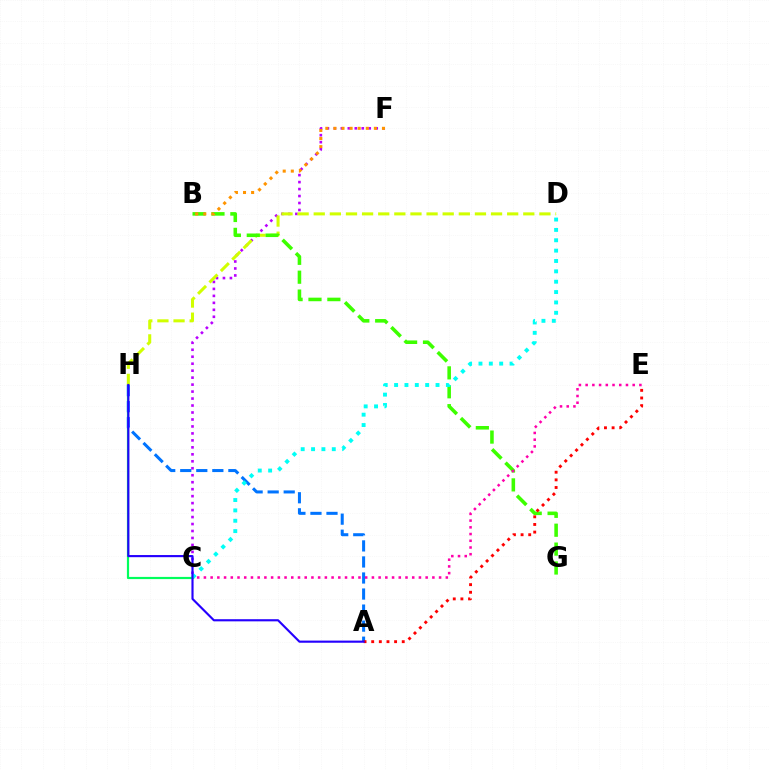{('C', 'F'): [{'color': '#b900ff', 'line_style': 'dotted', 'thickness': 1.89}], ('C', 'H'): [{'color': '#00ff5c', 'line_style': 'solid', 'thickness': 1.58}], ('D', 'H'): [{'color': '#d1ff00', 'line_style': 'dashed', 'thickness': 2.19}], ('B', 'G'): [{'color': '#3dff00', 'line_style': 'dashed', 'thickness': 2.57}], ('B', 'F'): [{'color': '#ff9400', 'line_style': 'dotted', 'thickness': 2.2}], ('A', 'H'): [{'color': '#0074ff', 'line_style': 'dashed', 'thickness': 2.18}, {'color': '#2500ff', 'line_style': 'solid', 'thickness': 1.54}], ('C', 'E'): [{'color': '#ff00ac', 'line_style': 'dotted', 'thickness': 1.83}], ('A', 'E'): [{'color': '#ff0000', 'line_style': 'dotted', 'thickness': 2.08}], ('C', 'D'): [{'color': '#00fff6', 'line_style': 'dotted', 'thickness': 2.81}]}